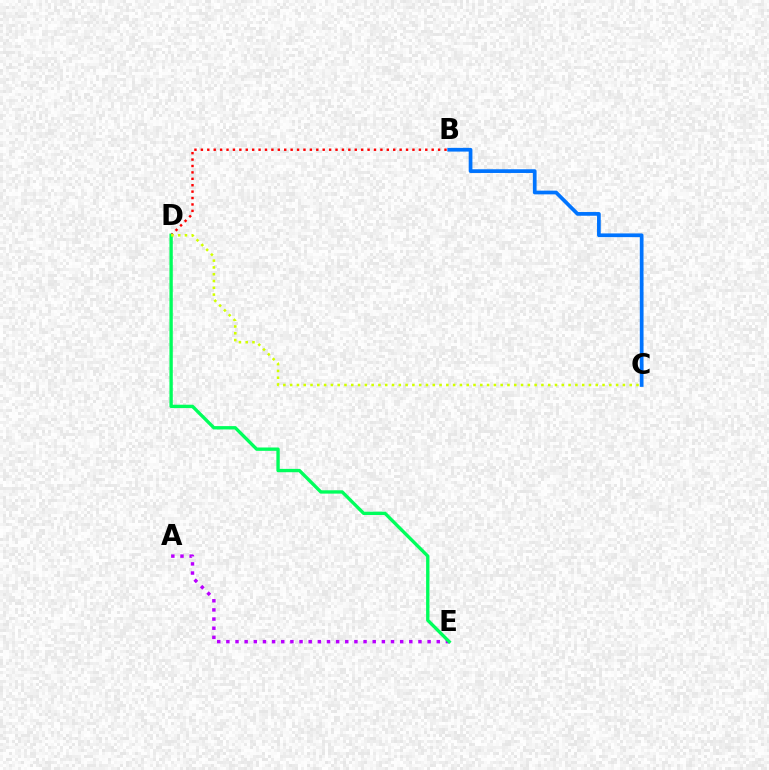{('A', 'E'): [{'color': '#b900ff', 'line_style': 'dotted', 'thickness': 2.49}], ('B', 'C'): [{'color': '#0074ff', 'line_style': 'solid', 'thickness': 2.68}], ('B', 'D'): [{'color': '#ff0000', 'line_style': 'dotted', 'thickness': 1.74}], ('D', 'E'): [{'color': '#00ff5c', 'line_style': 'solid', 'thickness': 2.41}], ('C', 'D'): [{'color': '#d1ff00', 'line_style': 'dotted', 'thickness': 1.85}]}